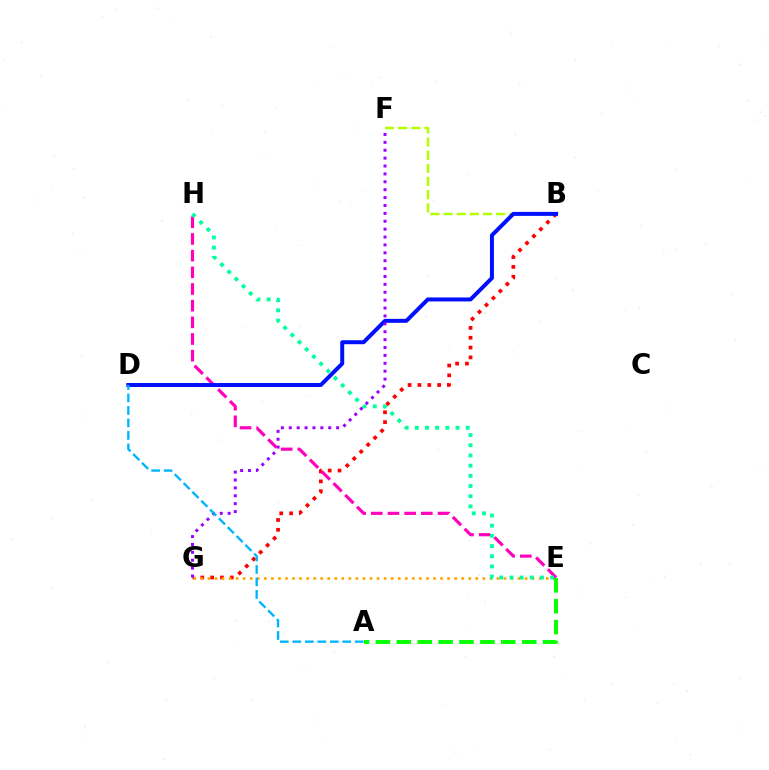{('B', 'G'): [{'color': '#ff0000', 'line_style': 'dotted', 'thickness': 2.67}], ('B', 'F'): [{'color': '#b3ff00', 'line_style': 'dashed', 'thickness': 1.78}], ('E', 'G'): [{'color': '#ffa500', 'line_style': 'dotted', 'thickness': 1.92}], ('A', 'E'): [{'color': '#08ff00', 'line_style': 'dashed', 'thickness': 2.84}], ('E', 'H'): [{'color': '#ff00bd', 'line_style': 'dashed', 'thickness': 2.26}, {'color': '#00ff9d', 'line_style': 'dotted', 'thickness': 2.77}], ('B', 'D'): [{'color': '#0010ff', 'line_style': 'solid', 'thickness': 2.87}], ('F', 'G'): [{'color': '#9b00ff', 'line_style': 'dotted', 'thickness': 2.14}], ('A', 'D'): [{'color': '#00b5ff', 'line_style': 'dashed', 'thickness': 1.7}]}